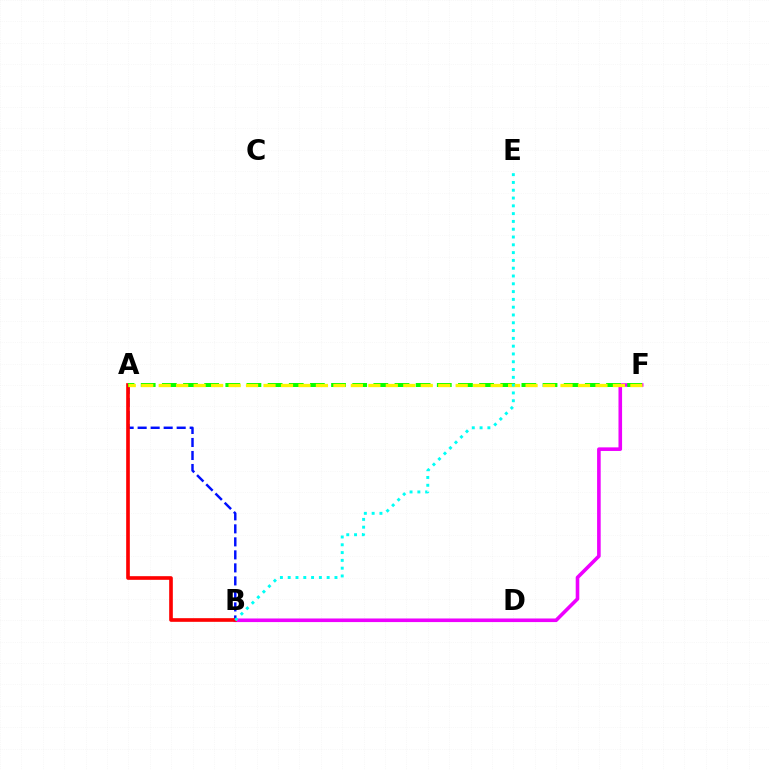{('A', 'B'): [{'color': '#0010ff', 'line_style': 'dashed', 'thickness': 1.77}, {'color': '#ff0000', 'line_style': 'solid', 'thickness': 2.63}], ('B', 'F'): [{'color': '#ee00ff', 'line_style': 'solid', 'thickness': 2.59}], ('A', 'F'): [{'color': '#08ff00', 'line_style': 'dashed', 'thickness': 2.87}, {'color': '#fcf500', 'line_style': 'dashed', 'thickness': 2.37}], ('B', 'E'): [{'color': '#00fff6', 'line_style': 'dotted', 'thickness': 2.12}]}